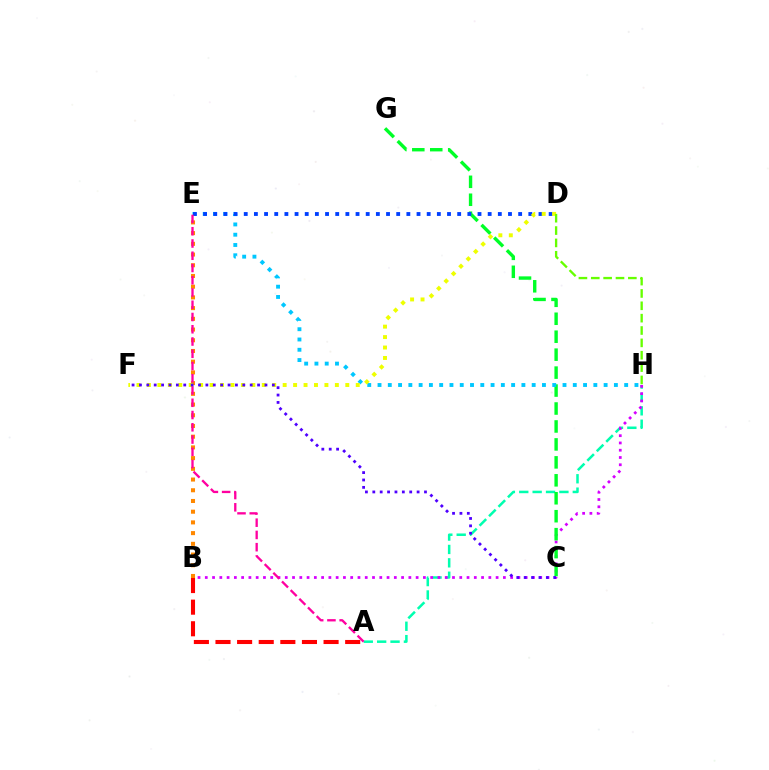{('A', 'H'): [{'color': '#00ffaf', 'line_style': 'dashed', 'thickness': 1.82}], ('B', 'H'): [{'color': '#d600ff', 'line_style': 'dotted', 'thickness': 1.98}], ('C', 'G'): [{'color': '#00ff27', 'line_style': 'dashed', 'thickness': 2.44}], ('E', 'H'): [{'color': '#00c7ff', 'line_style': 'dotted', 'thickness': 2.79}], ('B', 'E'): [{'color': '#ff8800', 'line_style': 'dotted', 'thickness': 2.91}], ('D', 'E'): [{'color': '#003fff', 'line_style': 'dotted', 'thickness': 2.76}], ('D', 'F'): [{'color': '#eeff00', 'line_style': 'dotted', 'thickness': 2.84}], ('A', 'B'): [{'color': '#ff0000', 'line_style': 'dashed', 'thickness': 2.94}], ('A', 'E'): [{'color': '#ff00a0', 'line_style': 'dashed', 'thickness': 1.66}], ('C', 'F'): [{'color': '#4f00ff', 'line_style': 'dotted', 'thickness': 2.01}], ('D', 'H'): [{'color': '#66ff00', 'line_style': 'dashed', 'thickness': 1.68}]}